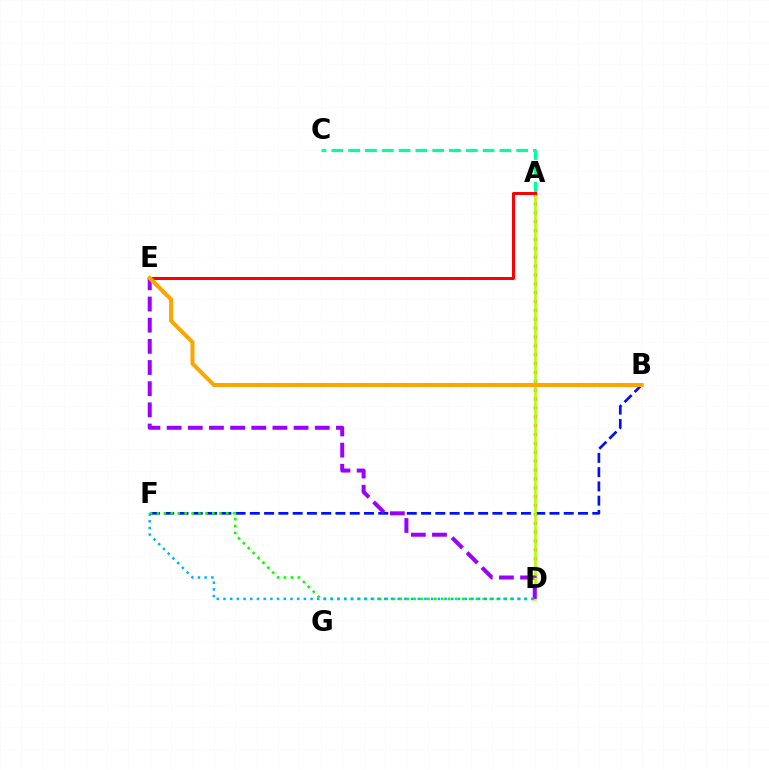{('A', 'C'): [{'color': '#00ff9d', 'line_style': 'dashed', 'thickness': 2.28}], ('B', 'F'): [{'color': '#0010ff', 'line_style': 'dashed', 'thickness': 1.94}], ('A', 'D'): [{'color': '#ff00bd', 'line_style': 'dotted', 'thickness': 2.41}, {'color': '#b3ff00', 'line_style': 'solid', 'thickness': 1.93}], ('D', 'F'): [{'color': '#08ff00', 'line_style': 'dotted', 'thickness': 1.88}, {'color': '#00b5ff', 'line_style': 'dotted', 'thickness': 1.82}], ('D', 'E'): [{'color': '#9b00ff', 'line_style': 'dashed', 'thickness': 2.87}], ('A', 'E'): [{'color': '#ff0000', 'line_style': 'solid', 'thickness': 2.17}], ('B', 'E'): [{'color': '#ffa500', 'line_style': 'solid', 'thickness': 2.91}]}